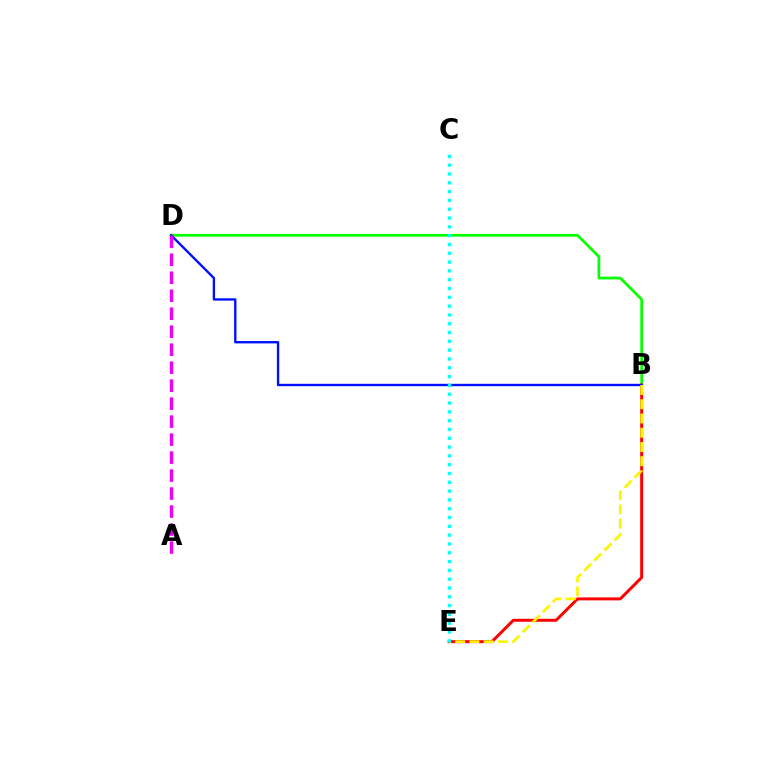{('B', 'D'): [{'color': '#08ff00', 'line_style': 'solid', 'thickness': 1.96}, {'color': '#0010ff', 'line_style': 'solid', 'thickness': 1.7}], ('B', 'E'): [{'color': '#ff0000', 'line_style': 'solid', 'thickness': 2.14}, {'color': '#fcf500', 'line_style': 'dashed', 'thickness': 1.94}], ('A', 'D'): [{'color': '#ee00ff', 'line_style': 'dashed', 'thickness': 2.44}], ('C', 'E'): [{'color': '#00fff6', 'line_style': 'dotted', 'thickness': 2.39}]}